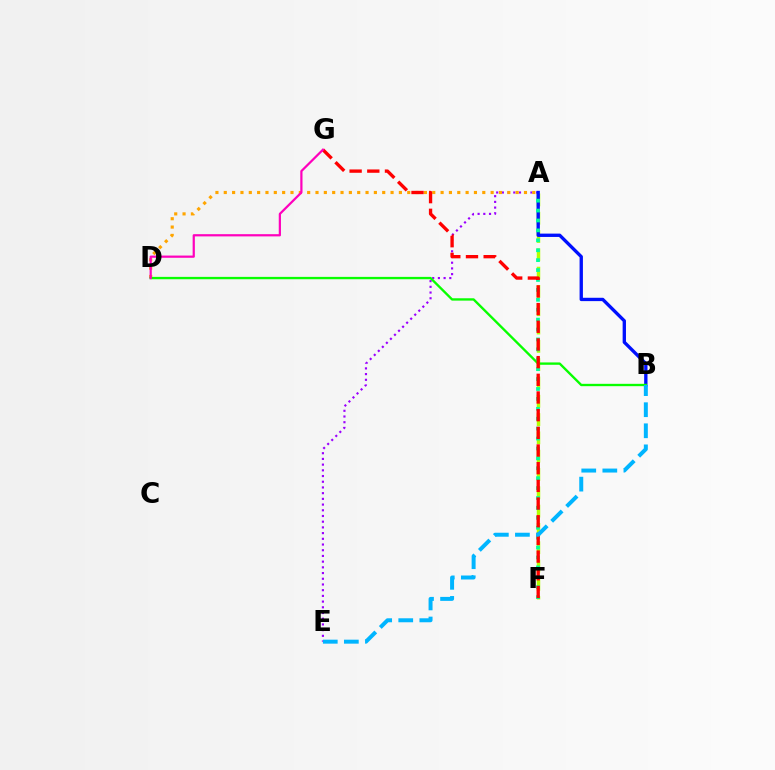{('A', 'E'): [{'color': '#9b00ff', 'line_style': 'dotted', 'thickness': 1.55}], ('A', 'F'): [{'color': '#b3ff00', 'line_style': 'dashed', 'thickness': 2.49}, {'color': '#00ff9d', 'line_style': 'dotted', 'thickness': 2.69}], ('A', 'B'): [{'color': '#0010ff', 'line_style': 'solid', 'thickness': 2.4}], ('A', 'D'): [{'color': '#ffa500', 'line_style': 'dotted', 'thickness': 2.27}], ('B', 'D'): [{'color': '#08ff00', 'line_style': 'solid', 'thickness': 1.69}], ('F', 'G'): [{'color': '#ff0000', 'line_style': 'dashed', 'thickness': 2.4}], ('D', 'G'): [{'color': '#ff00bd', 'line_style': 'solid', 'thickness': 1.6}], ('B', 'E'): [{'color': '#00b5ff', 'line_style': 'dashed', 'thickness': 2.86}]}